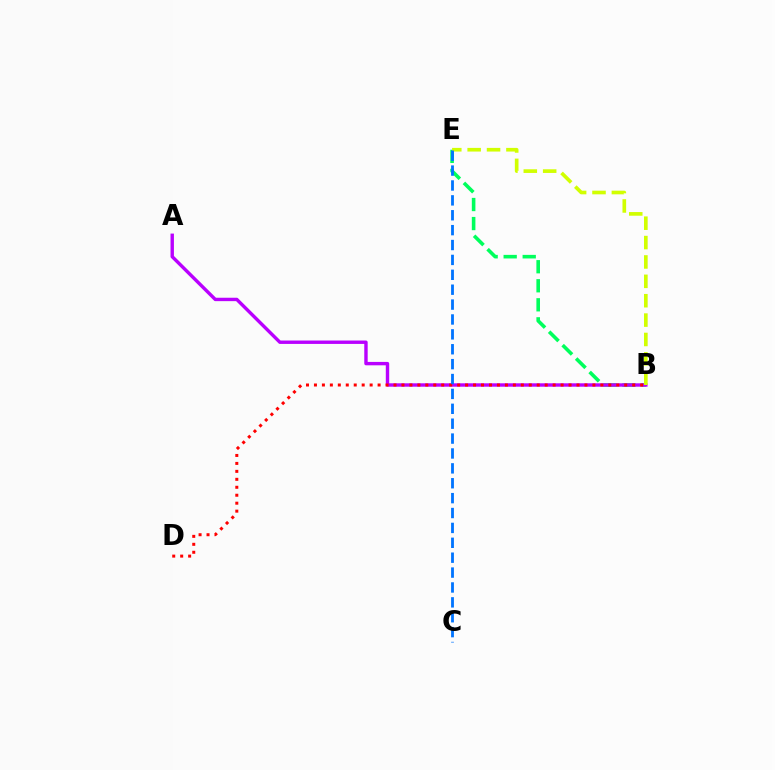{('B', 'E'): [{'color': '#00ff5c', 'line_style': 'dashed', 'thickness': 2.59}, {'color': '#d1ff00', 'line_style': 'dashed', 'thickness': 2.63}], ('A', 'B'): [{'color': '#b900ff', 'line_style': 'solid', 'thickness': 2.45}], ('B', 'D'): [{'color': '#ff0000', 'line_style': 'dotted', 'thickness': 2.16}], ('C', 'E'): [{'color': '#0074ff', 'line_style': 'dashed', 'thickness': 2.02}]}